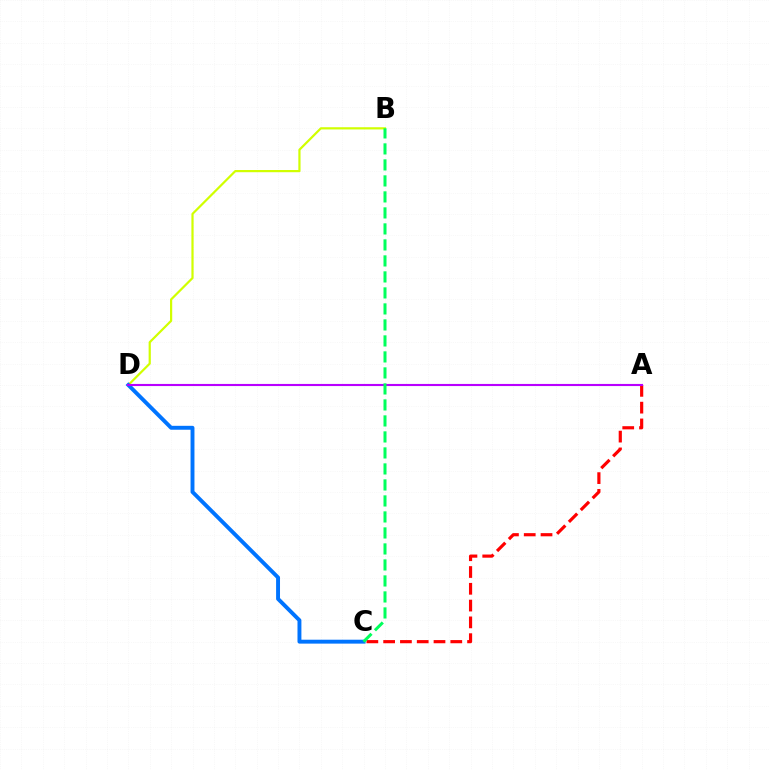{('B', 'D'): [{'color': '#d1ff00', 'line_style': 'solid', 'thickness': 1.59}], ('C', 'D'): [{'color': '#0074ff', 'line_style': 'solid', 'thickness': 2.82}], ('A', 'C'): [{'color': '#ff0000', 'line_style': 'dashed', 'thickness': 2.28}], ('A', 'D'): [{'color': '#b900ff', 'line_style': 'solid', 'thickness': 1.53}], ('B', 'C'): [{'color': '#00ff5c', 'line_style': 'dashed', 'thickness': 2.17}]}